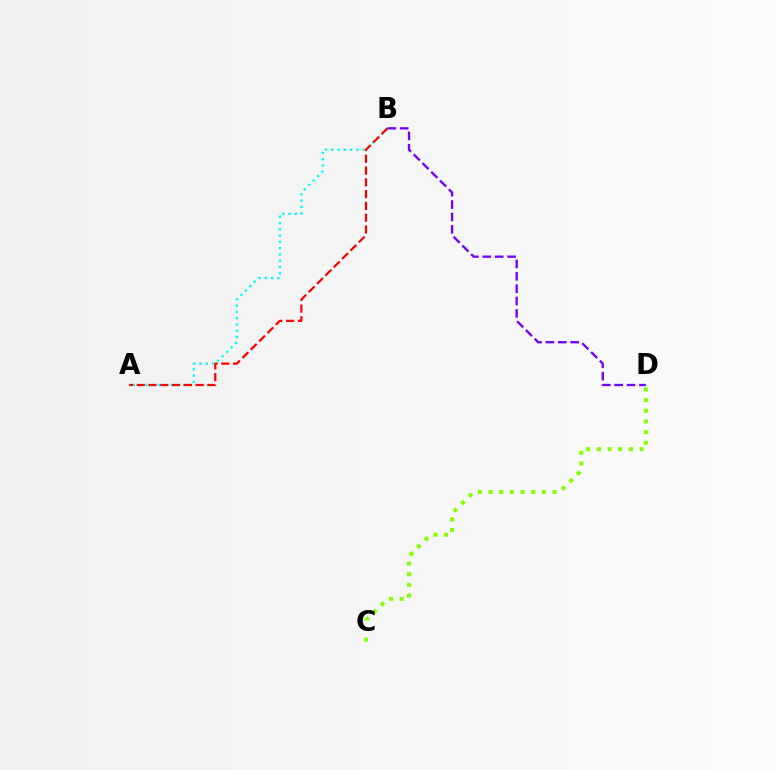{('C', 'D'): [{'color': '#84ff00', 'line_style': 'dotted', 'thickness': 2.9}], ('B', 'D'): [{'color': '#7200ff', 'line_style': 'dashed', 'thickness': 1.68}], ('A', 'B'): [{'color': '#00fff6', 'line_style': 'dotted', 'thickness': 1.71}, {'color': '#ff0000', 'line_style': 'dashed', 'thickness': 1.6}]}